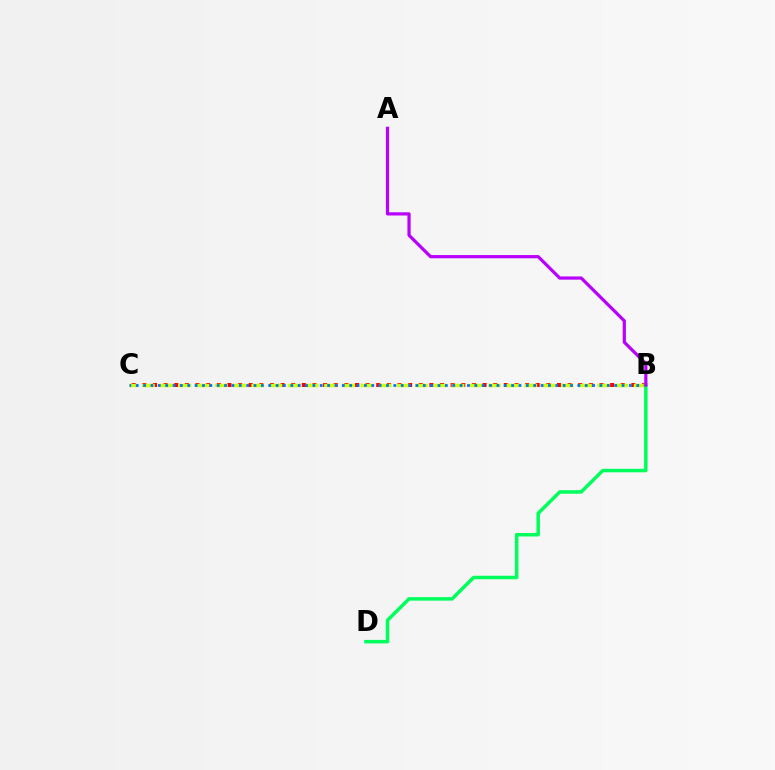{('B', 'C'): [{'color': '#ff0000', 'line_style': 'dotted', 'thickness': 2.89}, {'color': '#d1ff00', 'line_style': 'dashed', 'thickness': 2.47}, {'color': '#0074ff', 'line_style': 'dotted', 'thickness': 2.0}], ('B', 'D'): [{'color': '#00ff5c', 'line_style': 'solid', 'thickness': 2.53}], ('A', 'B'): [{'color': '#b900ff', 'line_style': 'solid', 'thickness': 2.31}]}